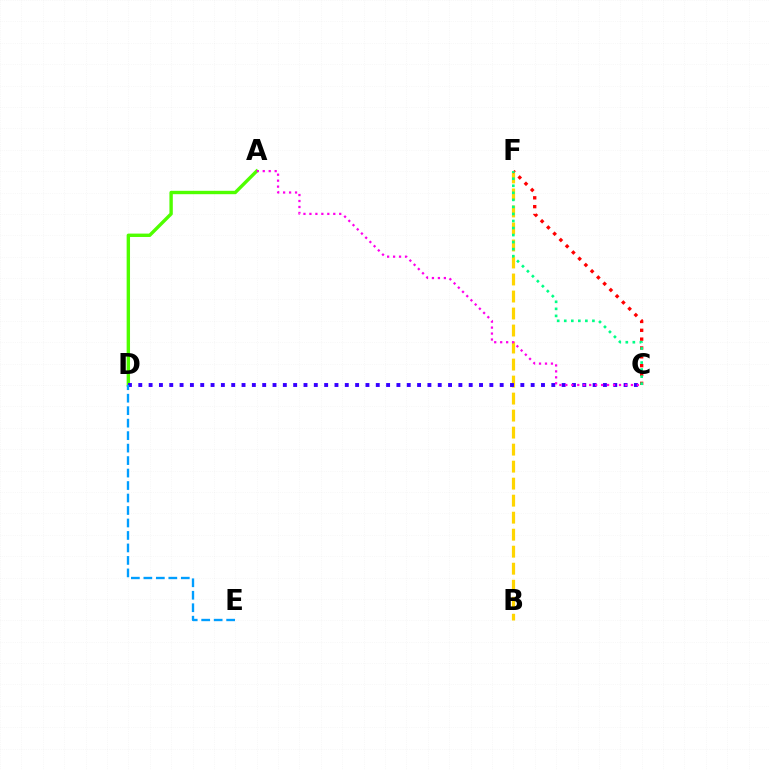{('A', 'D'): [{'color': '#4fff00', 'line_style': 'solid', 'thickness': 2.44}], ('B', 'F'): [{'color': '#ffd500', 'line_style': 'dashed', 'thickness': 2.31}], ('C', 'D'): [{'color': '#3700ff', 'line_style': 'dotted', 'thickness': 2.81}], ('C', 'F'): [{'color': '#ff0000', 'line_style': 'dotted', 'thickness': 2.4}, {'color': '#00ff86', 'line_style': 'dotted', 'thickness': 1.91}], ('A', 'C'): [{'color': '#ff00ed', 'line_style': 'dotted', 'thickness': 1.62}], ('D', 'E'): [{'color': '#009eff', 'line_style': 'dashed', 'thickness': 1.7}]}